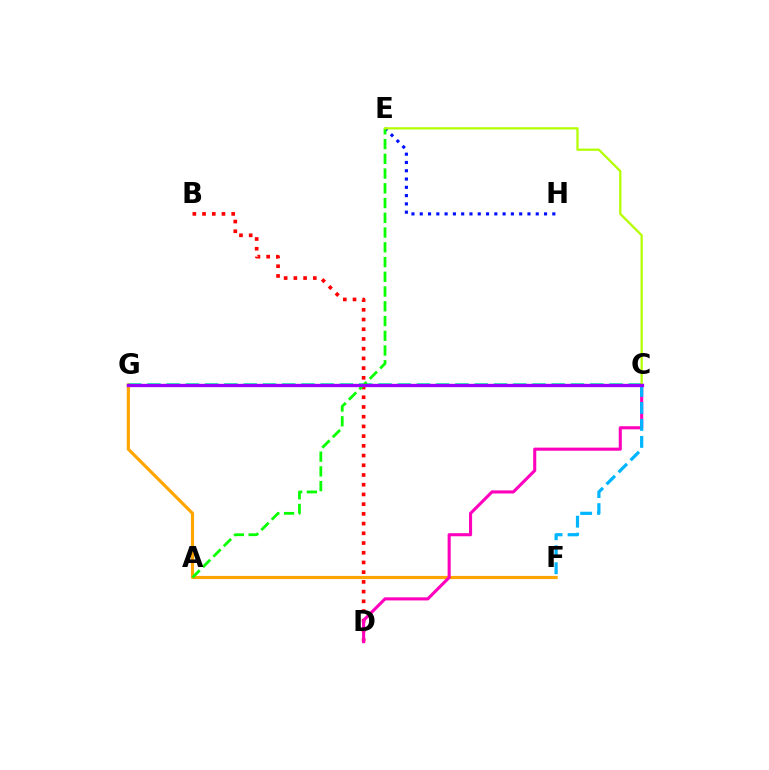{('C', 'G'): [{'color': '#00ff9d', 'line_style': 'dashed', 'thickness': 2.62}, {'color': '#9b00ff', 'line_style': 'solid', 'thickness': 2.39}], ('E', 'H'): [{'color': '#0010ff', 'line_style': 'dotted', 'thickness': 2.25}], ('B', 'D'): [{'color': '#ff0000', 'line_style': 'dotted', 'thickness': 2.64}], ('F', 'G'): [{'color': '#ffa500', 'line_style': 'solid', 'thickness': 2.28}], ('C', 'D'): [{'color': '#ff00bd', 'line_style': 'solid', 'thickness': 2.22}], ('A', 'E'): [{'color': '#08ff00', 'line_style': 'dashed', 'thickness': 2.0}], ('C', 'E'): [{'color': '#b3ff00', 'line_style': 'solid', 'thickness': 1.63}], ('C', 'F'): [{'color': '#00b5ff', 'line_style': 'dashed', 'thickness': 2.31}]}